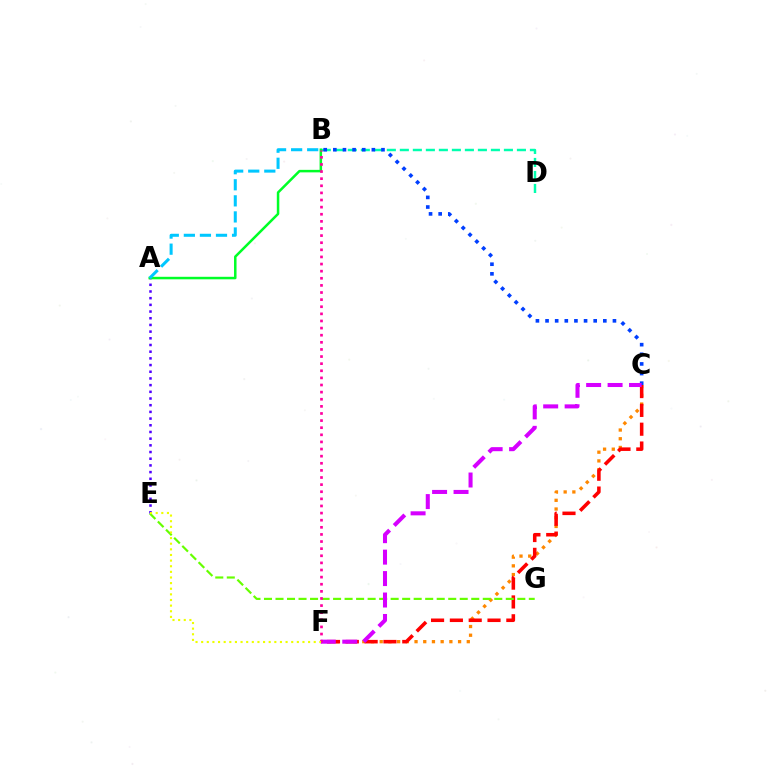{('B', 'D'): [{'color': '#00ffaf', 'line_style': 'dashed', 'thickness': 1.77}], ('C', 'F'): [{'color': '#ff8800', 'line_style': 'dotted', 'thickness': 2.37}, {'color': '#ff0000', 'line_style': 'dashed', 'thickness': 2.56}, {'color': '#d600ff', 'line_style': 'dashed', 'thickness': 2.91}], ('E', 'G'): [{'color': '#66ff00', 'line_style': 'dashed', 'thickness': 1.56}], ('B', 'C'): [{'color': '#003fff', 'line_style': 'dotted', 'thickness': 2.62}], ('A', 'E'): [{'color': '#4f00ff', 'line_style': 'dotted', 'thickness': 1.82}], ('A', 'B'): [{'color': '#00ff27', 'line_style': 'solid', 'thickness': 1.81}, {'color': '#00c7ff', 'line_style': 'dashed', 'thickness': 2.18}], ('B', 'F'): [{'color': '#ff00a0', 'line_style': 'dotted', 'thickness': 1.93}], ('E', 'F'): [{'color': '#eeff00', 'line_style': 'dotted', 'thickness': 1.53}]}